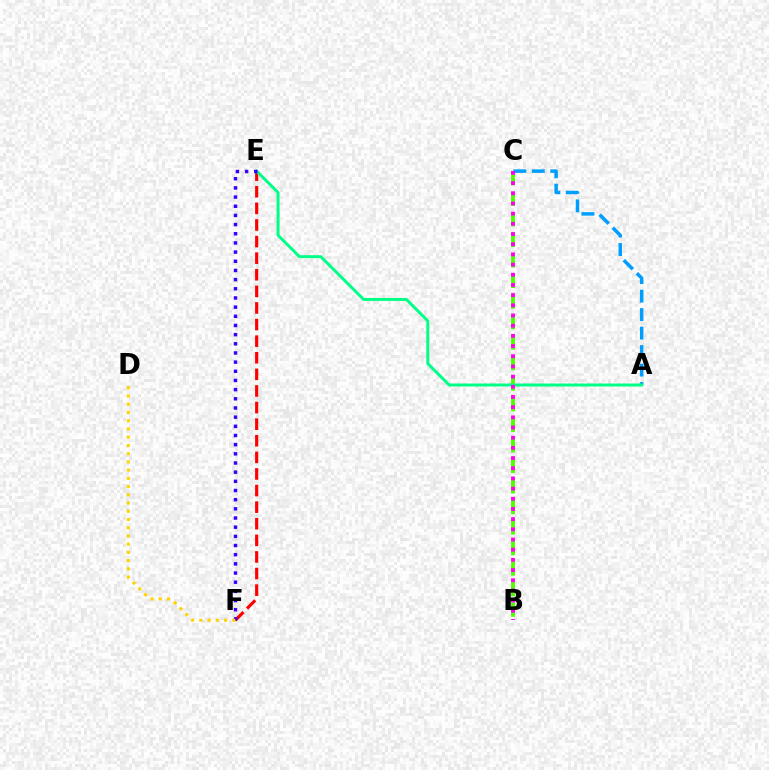{('E', 'F'): [{'color': '#ff0000', 'line_style': 'dashed', 'thickness': 2.25}, {'color': '#3700ff', 'line_style': 'dotted', 'thickness': 2.49}], ('B', 'C'): [{'color': '#4fff00', 'line_style': 'dashed', 'thickness': 2.79}, {'color': '#ff00ed', 'line_style': 'dotted', 'thickness': 2.77}], ('A', 'C'): [{'color': '#009eff', 'line_style': 'dashed', 'thickness': 2.51}], ('A', 'E'): [{'color': '#00ff86', 'line_style': 'solid', 'thickness': 2.13}], ('D', 'F'): [{'color': '#ffd500', 'line_style': 'dotted', 'thickness': 2.24}]}